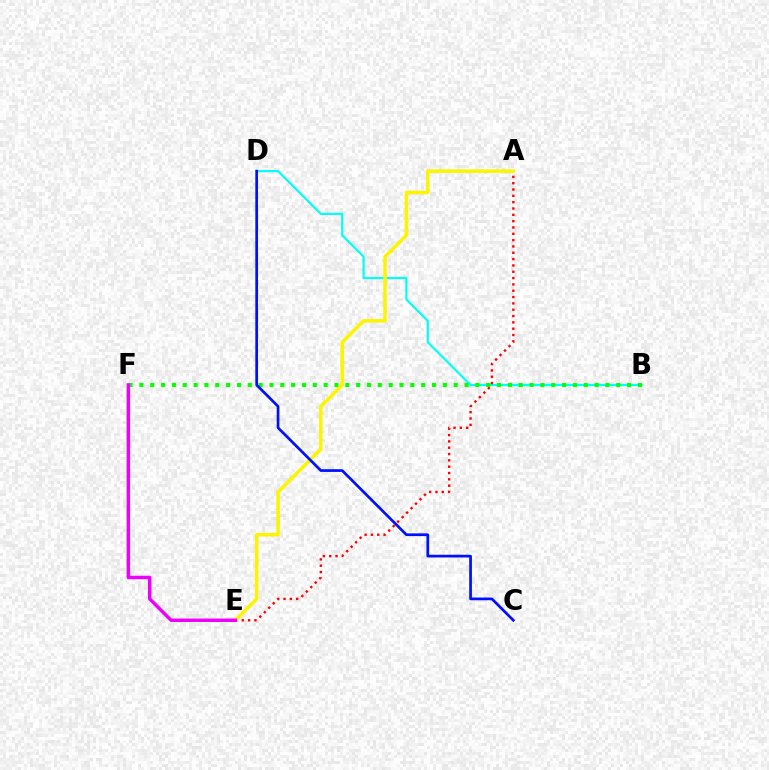{('B', 'D'): [{'color': '#00fff6', 'line_style': 'solid', 'thickness': 1.56}], ('A', 'E'): [{'color': '#ff0000', 'line_style': 'dotted', 'thickness': 1.72}, {'color': '#fcf500', 'line_style': 'solid', 'thickness': 2.53}], ('B', 'F'): [{'color': '#08ff00', 'line_style': 'dotted', 'thickness': 2.94}], ('C', 'D'): [{'color': '#0010ff', 'line_style': 'solid', 'thickness': 1.95}], ('E', 'F'): [{'color': '#ee00ff', 'line_style': 'solid', 'thickness': 2.48}]}